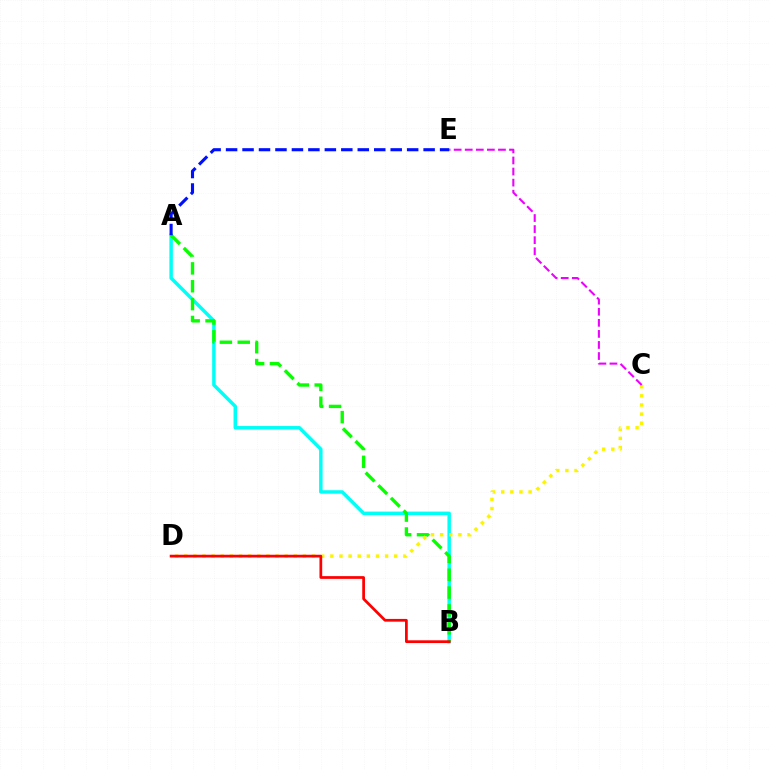{('A', 'B'): [{'color': '#00fff6', 'line_style': 'solid', 'thickness': 2.5}, {'color': '#08ff00', 'line_style': 'dashed', 'thickness': 2.43}], ('A', 'E'): [{'color': '#0010ff', 'line_style': 'dashed', 'thickness': 2.24}], ('C', 'D'): [{'color': '#fcf500', 'line_style': 'dotted', 'thickness': 2.48}], ('B', 'D'): [{'color': '#ff0000', 'line_style': 'solid', 'thickness': 1.97}], ('C', 'E'): [{'color': '#ee00ff', 'line_style': 'dashed', 'thickness': 1.5}]}